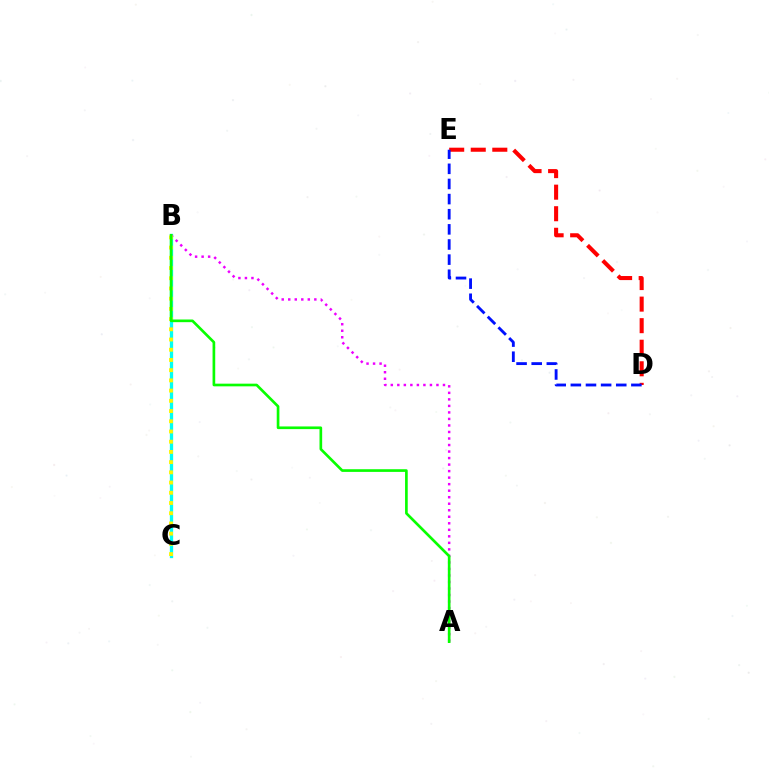{('B', 'C'): [{'color': '#00fff6', 'line_style': 'solid', 'thickness': 2.37}, {'color': '#fcf500', 'line_style': 'dotted', 'thickness': 2.78}], ('A', 'B'): [{'color': '#ee00ff', 'line_style': 'dotted', 'thickness': 1.77}, {'color': '#08ff00', 'line_style': 'solid', 'thickness': 1.92}], ('D', 'E'): [{'color': '#ff0000', 'line_style': 'dashed', 'thickness': 2.93}, {'color': '#0010ff', 'line_style': 'dashed', 'thickness': 2.06}]}